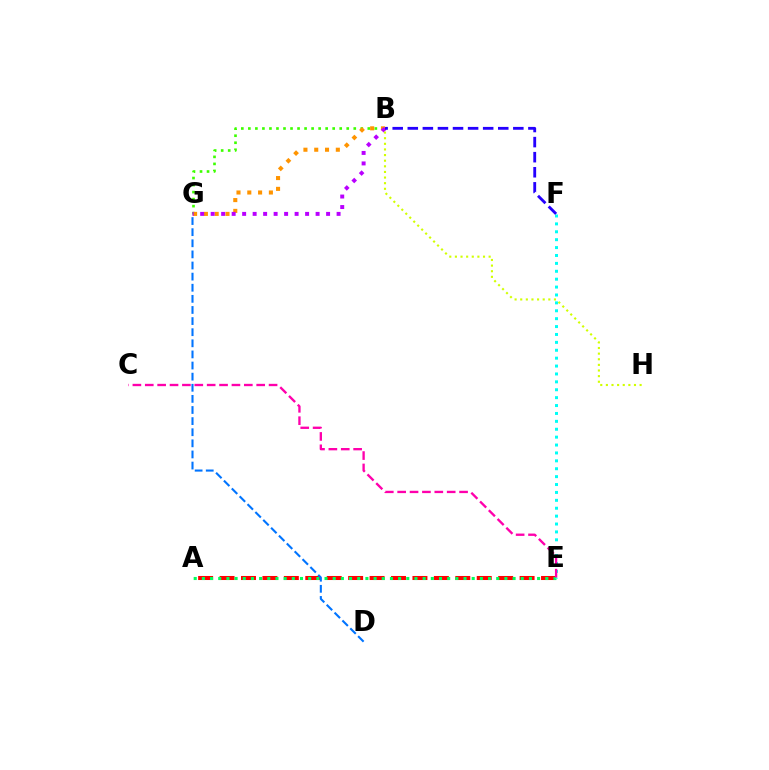{('A', 'E'): [{'color': '#ff0000', 'line_style': 'dashed', 'thickness': 2.91}, {'color': '#00ff5c', 'line_style': 'dotted', 'thickness': 2.22}], ('B', 'G'): [{'color': '#3dff00', 'line_style': 'dotted', 'thickness': 1.91}, {'color': '#ff9400', 'line_style': 'dotted', 'thickness': 2.93}, {'color': '#b900ff', 'line_style': 'dotted', 'thickness': 2.85}], ('E', 'F'): [{'color': '#00fff6', 'line_style': 'dotted', 'thickness': 2.15}], ('C', 'E'): [{'color': '#ff00ac', 'line_style': 'dashed', 'thickness': 1.68}], ('B', 'H'): [{'color': '#d1ff00', 'line_style': 'dotted', 'thickness': 1.53}], ('D', 'G'): [{'color': '#0074ff', 'line_style': 'dashed', 'thickness': 1.51}], ('B', 'F'): [{'color': '#2500ff', 'line_style': 'dashed', 'thickness': 2.05}]}